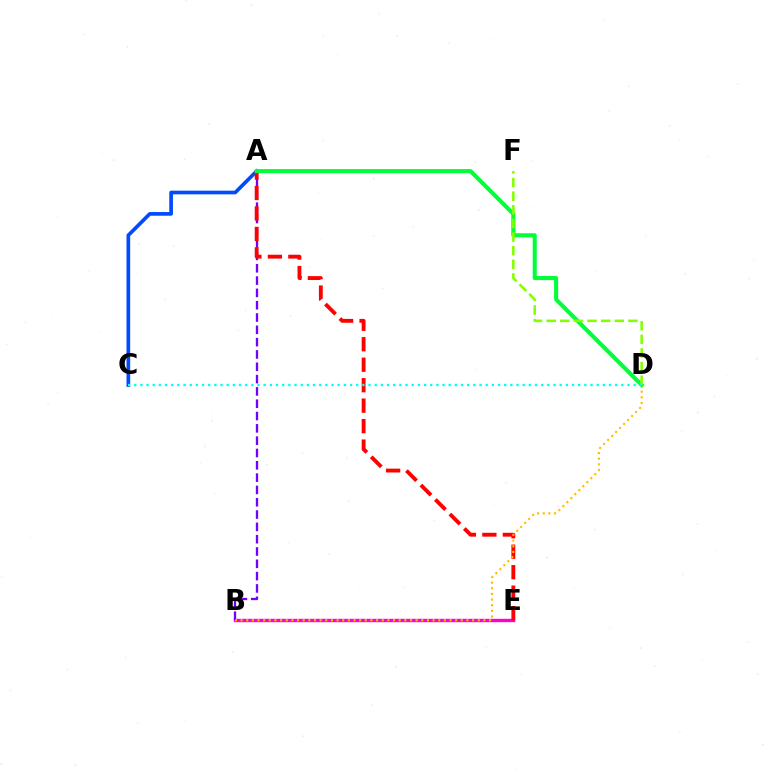{('A', 'C'): [{'color': '#004bff', 'line_style': 'solid', 'thickness': 2.65}], ('B', 'E'): [{'color': '#ff00cf', 'line_style': 'solid', 'thickness': 2.43}], ('A', 'B'): [{'color': '#7200ff', 'line_style': 'dashed', 'thickness': 1.67}], ('A', 'E'): [{'color': '#ff0000', 'line_style': 'dashed', 'thickness': 2.78}], ('B', 'D'): [{'color': '#ffbd00', 'line_style': 'dotted', 'thickness': 1.53}], ('A', 'D'): [{'color': '#00ff39', 'line_style': 'solid', 'thickness': 2.93}], ('D', 'F'): [{'color': '#84ff00', 'line_style': 'dashed', 'thickness': 1.85}], ('C', 'D'): [{'color': '#00fff6', 'line_style': 'dotted', 'thickness': 1.68}]}